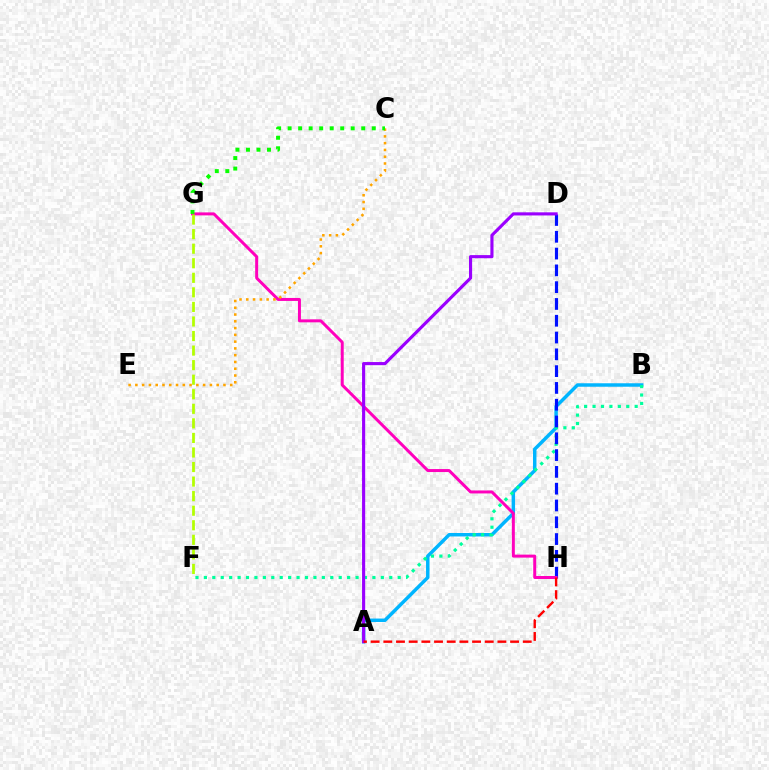{('A', 'B'): [{'color': '#00b5ff', 'line_style': 'solid', 'thickness': 2.5}], ('B', 'F'): [{'color': '#00ff9d', 'line_style': 'dotted', 'thickness': 2.29}], ('D', 'H'): [{'color': '#0010ff', 'line_style': 'dashed', 'thickness': 2.28}], ('G', 'H'): [{'color': '#ff00bd', 'line_style': 'solid', 'thickness': 2.15}], ('F', 'G'): [{'color': '#b3ff00', 'line_style': 'dashed', 'thickness': 1.98}], ('A', 'D'): [{'color': '#9b00ff', 'line_style': 'solid', 'thickness': 2.25}], ('A', 'H'): [{'color': '#ff0000', 'line_style': 'dashed', 'thickness': 1.72}], ('C', 'E'): [{'color': '#ffa500', 'line_style': 'dotted', 'thickness': 1.84}], ('C', 'G'): [{'color': '#08ff00', 'line_style': 'dotted', 'thickness': 2.86}]}